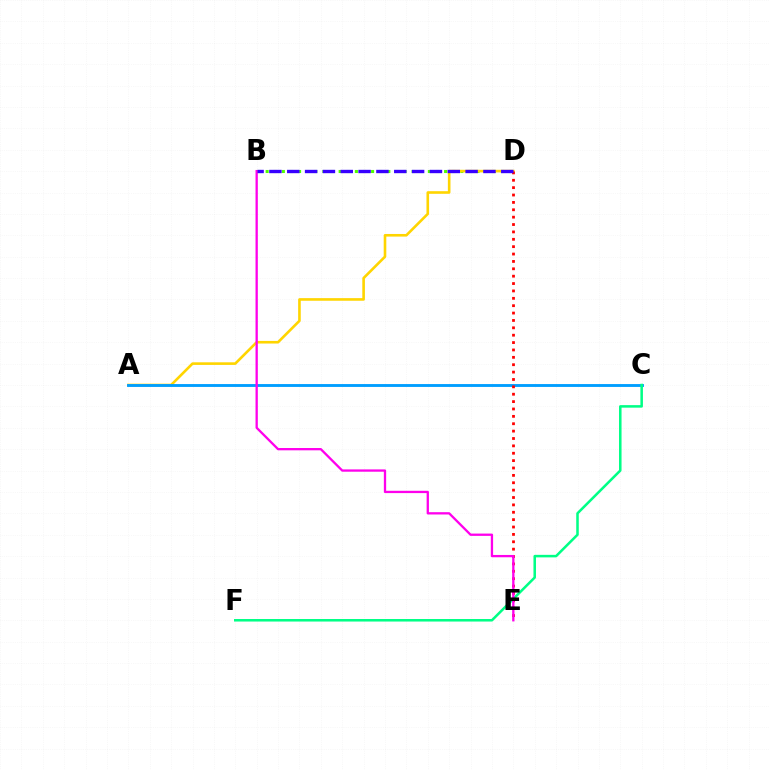{('B', 'D'): [{'color': '#4fff00', 'line_style': 'dotted', 'thickness': 2.2}, {'color': '#3700ff', 'line_style': 'dashed', 'thickness': 2.42}], ('A', 'D'): [{'color': '#ffd500', 'line_style': 'solid', 'thickness': 1.88}], ('A', 'C'): [{'color': '#009eff', 'line_style': 'solid', 'thickness': 2.07}], ('D', 'E'): [{'color': '#ff0000', 'line_style': 'dotted', 'thickness': 2.0}], ('C', 'F'): [{'color': '#00ff86', 'line_style': 'solid', 'thickness': 1.82}], ('B', 'E'): [{'color': '#ff00ed', 'line_style': 'solid', 'thickness': 1.66}]}